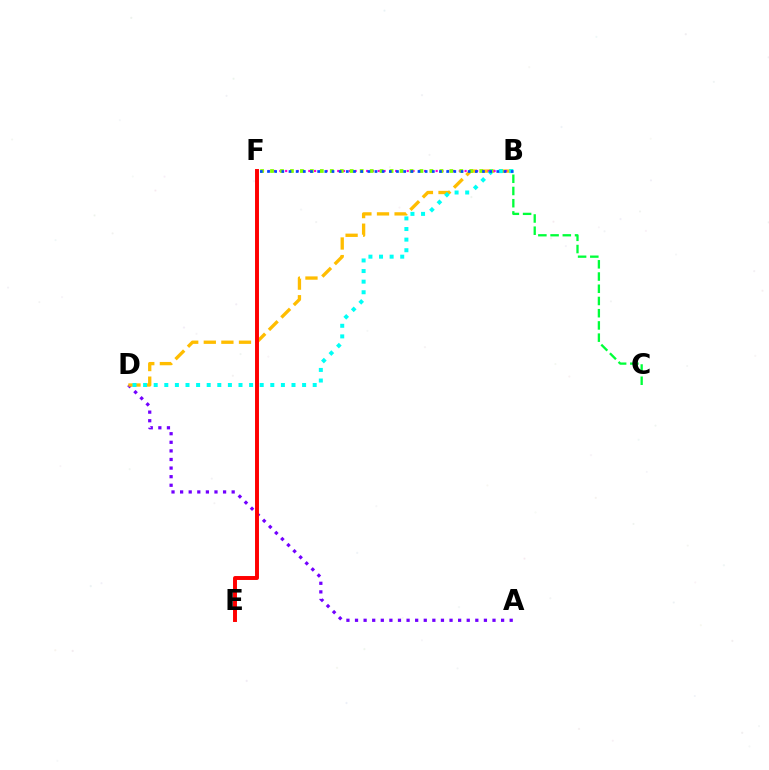{('A', 'D'): [{'color': '#7200ff', 'line_style': 'dotted', 'thickness': 2.33}], ('B', 'D'): [{'color': '#ffbd00', 'line_style': 'dashed', 'thickness': 2.39}, {'color': '#00fff6', 'line_style': 'dotted', 'thickness': 2.88}], ('B', 'F'): [{'color': '#ff00cf', 'line_style': 'dotted', 'thickness': 1.57}, {'color': '#84ff00', 'line_style': 'dotted', 'thickness': 2.71}, {'color': '#004bff', 'line_style': 'dotted', 'thickness': 1.95}], ('B', 'C'): [{'color': '#00ff39', 'line_style': 'dashed', 'thickness': 1.66}], ('E', 'F'): [{'color': '#ff0000', 'line_style': 'solid', 'thickness': 2.84}]}